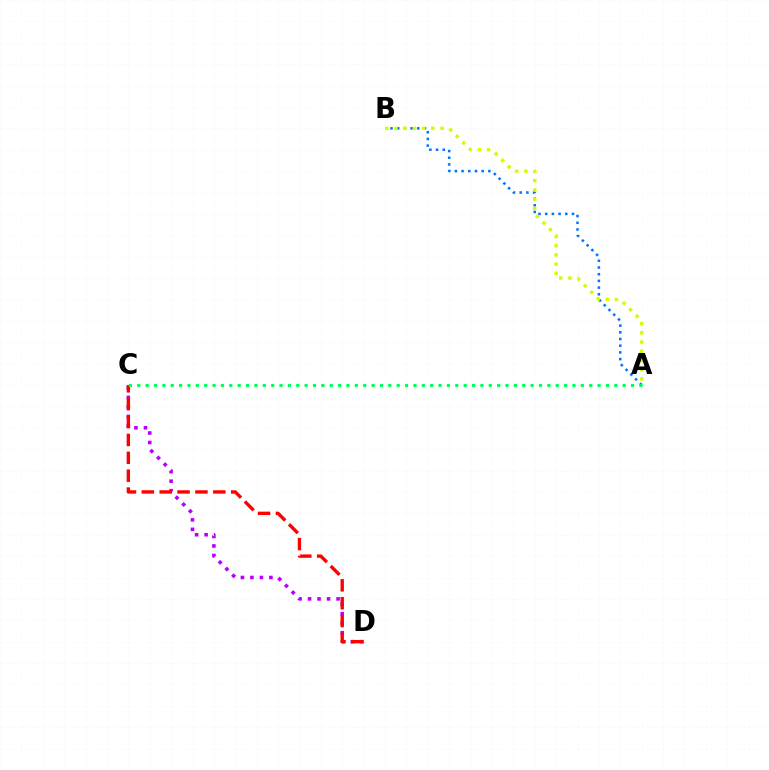{('C', 'D'): [{'color': '#b900ff', 'line_style': 'dotted', 'thickness': 2.58}, {'color': '#ff0000', 'line_style': 'dashed', 'thickness': 2.43}], ('A', 'B'): [{'color': '#0074ff', 'line_style': 'dotted', 'thickness': 1.82}, {'color': '#d1ff00', 'line_style': 'dotted', 'thickness': 2.51}], ('A', 'C'): [{'color': '#00ff5c', 'line_style': 'dotted', 'thickness': 2.27}]}